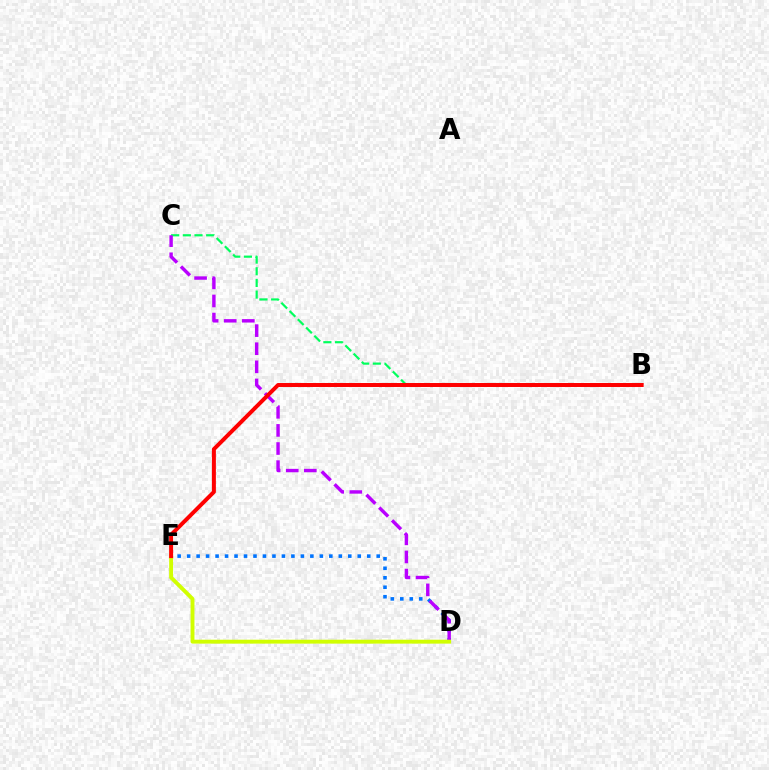{('B', 'C'): [{'color': '#00ff5c', 'line_style': 'dashed', 'thickness': 1.58}], ('D', 'E'): [{'color': '#0074ff', 'line_style': 'dotted', 'thickness': 2.58}, {'color': '#d1ff00', 'line_style': 'solid', 'thickness': 2.81}], ('C', 'D'): [{'color': '#b900ff', 'line_style': 'dashed', 'thickness': 2.46}], ('B', 'E'): [{'color': '#ff0000', 'line_style': 'solid', 'thickness': 2.86}]}